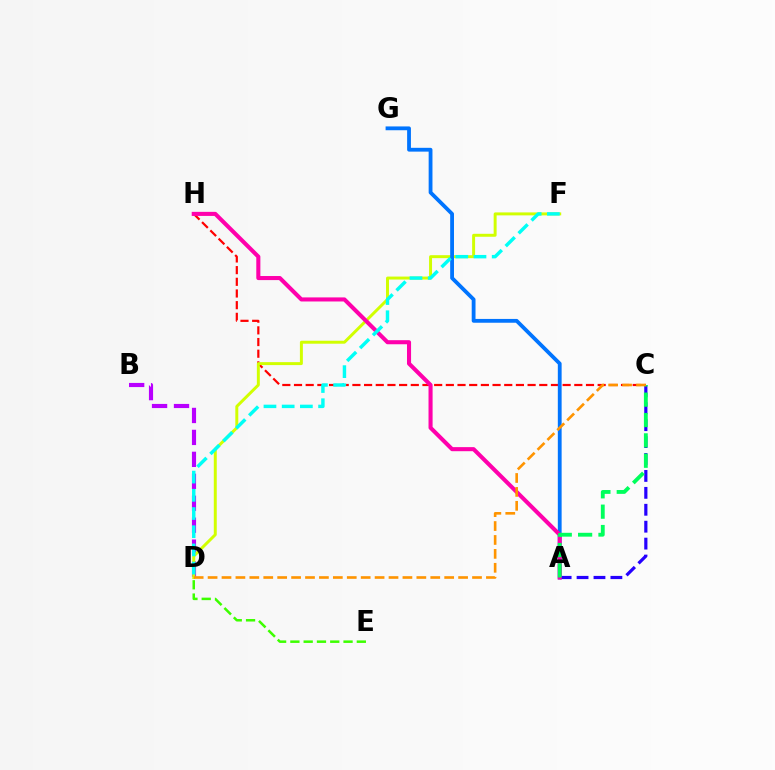{('C', 'H'): [{'color': '#ff0000', 'line_style': 'dashed', 'thickness': 1.59}], ('B', 'D'): [{'color': '#b900ff', 'line_style': 'dashed', 'thickness': 2.98}], ('D', 'F'): [{'color': '#d1ff00', 'line_style': 'solid', 'thickness': 2.13}, {'color': '#00fff6', 'line_style': 'dashed', 'thickness': 2.47}], ('A', 'G'): [{'color': '#0074ff', 'line_style': 'solid', 'thickness': 2.74}], ('A', 'C'): [{'color': '#2500ff', 'line_style': 'dashed', 'thickness': 2.3}, {'color': '#00ff5c', 'line_style': 'dashed', 'thickness': 2.77}], ('A', 'H'): [{'color': '#ff00ac', 'line_style': 'solid', 'thickness': 2.93}], ('D', 'E'): [{'color': '#3dff00', 'line_style': 'dashed', 'thickness': 1.81}], ('C', 'D'): [{'color': '#ff9400', 'line_style': 'dashed', 'thickness': 1.89}]}